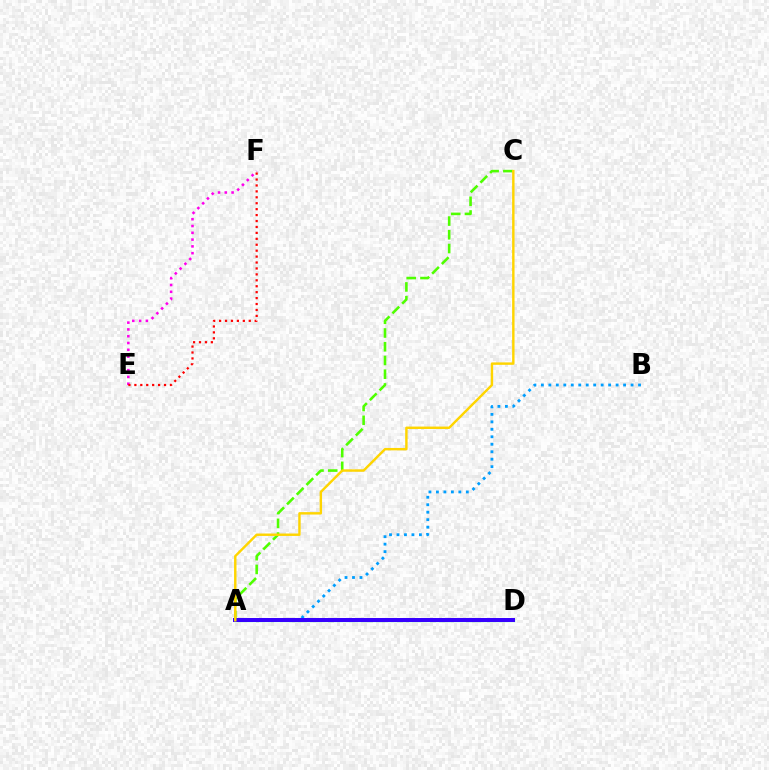{('A', 'C'): [{'color': '#4fff00', 'line_style': 'dashed', 'thickness': 1.87}, {'color': '#ffd500', 'line_style': 'solid', 'thickness': 1.74}], ('A', 'B'): [{'color': '#009eff', 'line_style': 'dotted', 'thickness': 2.03}], ('E', 'F'): [{'color': '#ff00ed', 'line_style': 'dotted', 'thickness': 1.84}, {'color': '#ff0000', 'line_style': 'dotted', 'thickness': 1.61}], ('A', 'D'): [{'color': '#00ff86', 'line_style': 'solid', 'thickness': 2.3}, {'color': '#3700ff', 'line_style': 'solid', 'thickness': 2.86}]}